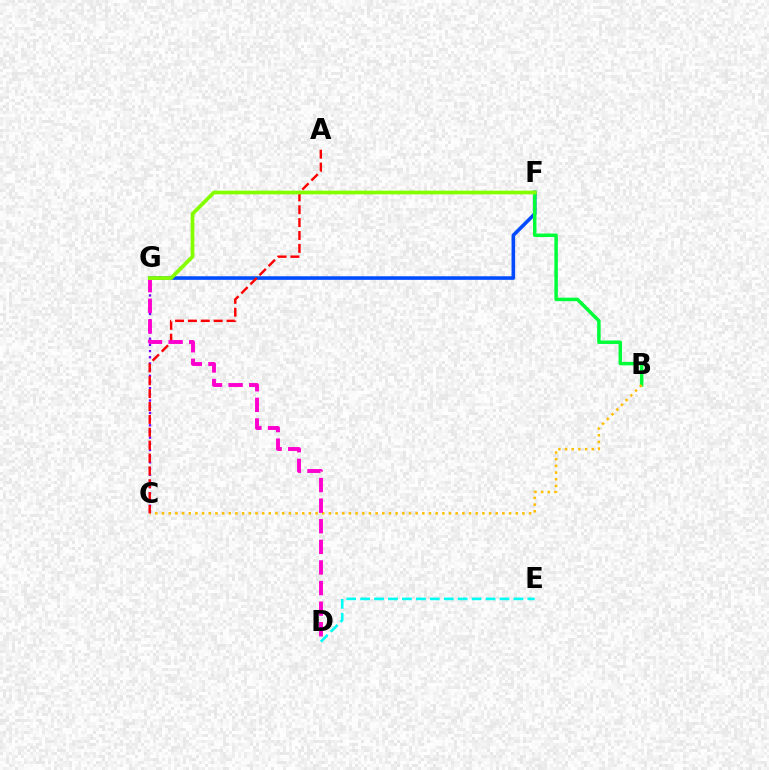{('C', 'G'): [{'color': '#7200ff', 'line_style': 'dotted', 'thickness': 1.68}], ('F', 'G'): [{'color': '#004bff', 'line_style': 'solid', 'thickness': 2.58}, {'color': '#84ff00', 'line_style': 'solid', 'thickness': 2.69}], ('B', 'F'): [{'color': '#00ff39', 'line_style': 'solid', 'thickness': 2.51}], ('D', 'E'): [{'color': '#00fff6', 'line_style': 'dashed', 'thickness': 1.89}], ('B', 'C'): [{'color': '#ffbd00', 'line_style': 'dotted', 'thickness': 1.81}], ('A', 'C'): [{'color': '#ff0000', 'line_style': 'dashed', 'thickness': 1.75}], ('D', 'G'): [{'color': '#ff00cf', 'line_style': 'dashed', 'thickness': 2.8}]}